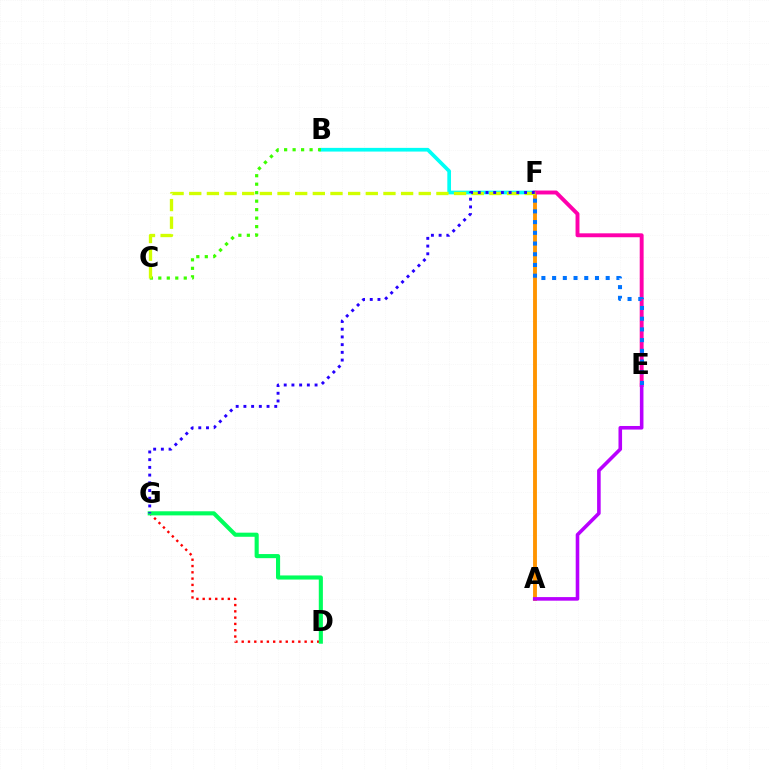{('B', 'F'): [{'color': '#00fff6', 'line_style': 'solid', 'thickness': 2.66}], ('A', 'F'): [{'color': '#ff9400', 'line_style': 'solid', 'thickness': 2.79}], ('D', 'G'): [{'color': '#ff0000', 'line_style': 'dotted', 'thickness': 1.71}, {'color': '#00ff5c', 'line_style': 'solid', 'thickness': 2.96}], ('E', 'F'): [{'color': '#ff00ac', 'line_style': 'solid', 'thickness': 2.82}, {'color': '#0074ff', 'line_style': 'dotted', 'thickness': 2.91}], ('B', 'C'): [{'color': '#3dff00', 'line_style': 'dotted', 'thickness': 2.31}], ('C', 'F'): [{'color': '#d1ff00', 'line_style': 'dashed', 'thickness': 2.4}], ('A', 'E'): [{'color': '#b900ff', 'line_style': 'solid', 'thickness': 2.58}], ('F', 'G'): [{'color': '#2500ff', 'line_style': 'dotted', 'thickness': 2.1}]}